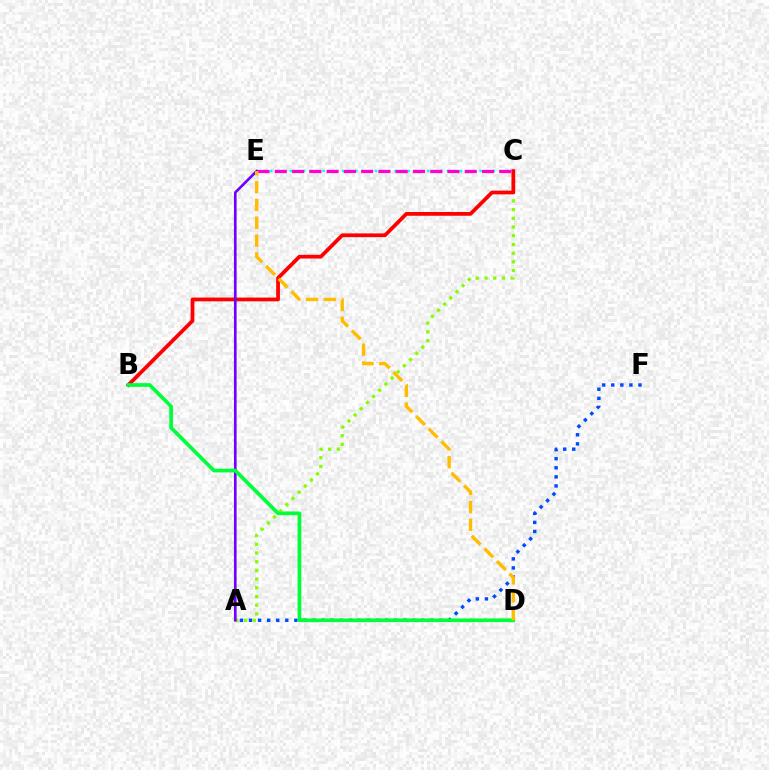{('A', 'F'): [{'color': '#004bff', 'line_style': 'dotted', 'thickness': 2.46}], ('A', 'C'): [{'color': '#84ff00', 'line_style': 'dotted', 'thickness': 2.36}], ('C', 'E'): [{'color': '#00fff6', 'line_style': 'dotted', 'thickness': 1.78}, {'color': '#ff00cf', 'line_style': 'dashed', 'thickness': 2.35}], ('B', 'C'): [{'color': '#ff0000', 'line_style': 'solid', 'thickness': 2.7}], ('A', 'E'): [{'color': '#7200ff', 'line_style': 'solid', 'thickness': 1.92}], ('B', 'D'): [{'color': '#00ff39', 'line_style': 'solid', 'thickness': 2.66}], ('D', 'E'): [{'color': '#ffbd00', 'line_style': 'dashed', 'thickness': 2.42}]}